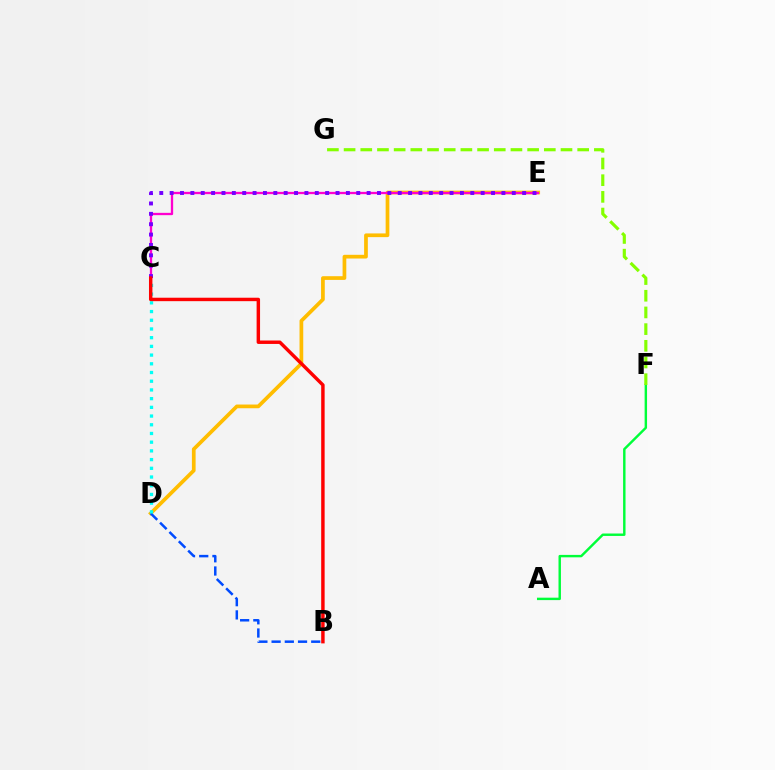{('D', 'E'): [{'color': '#ffbd00', 'line_style': 'solid', 'thickness': 2.67}], ('C', 'E'): [{'color': '#ff00cf', 'line_style': 'solid', 'thickness': 1.66}, {'color': '#7200ff', 'line_style': 'dotted', 'thickness': 2.82}], ('A', 'F'): [{'color': '#00ff39', 'line_style': 'solid', 'thickness': 1.75}], ('B', 'D'): [{'color': '#004bff', 'line_style': 'dashed', 'thickness': 1.8}], ('F', 'G'): [{'color': '#84ff00', 'line_style': 'dashed', 'thickness': 2.27}], ('C', 'D'): [{'color': '#00fff6', 'line_style': 'dotted', 'thickness': 2.37}], ('B', 'C'): [{'color': '#ff0000', 'line_style': 'solid', 'thickness': 2.48}]}